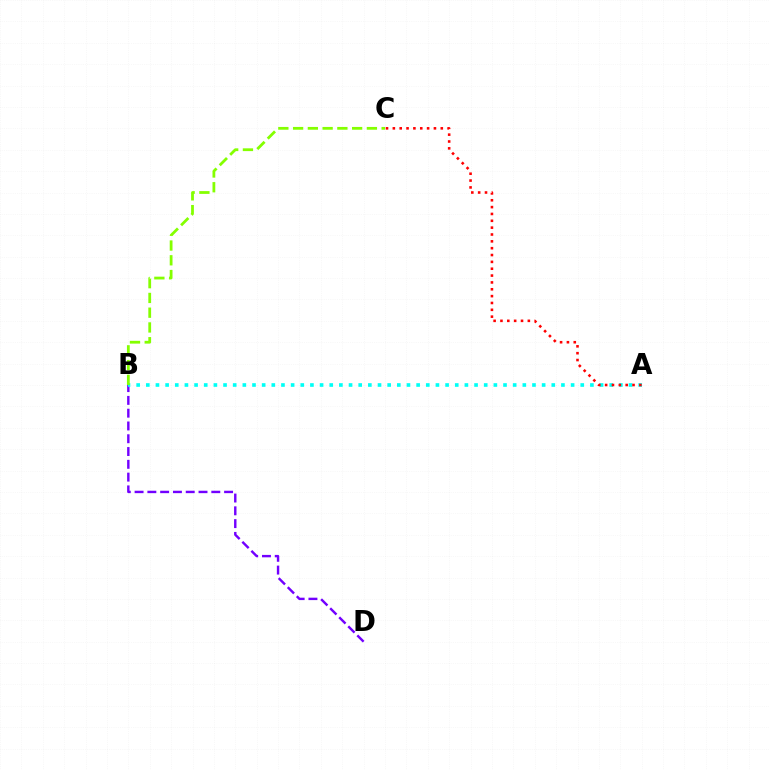{('B', 'D'): [{'color': '#7200ff', 'line_style': 'dashed', 'thickness': 1.74}], ('A', 'B'): [{'color': '#00fff6', 'line_style': 'dotted', 'thickness': 2.62}], ('B', 'C'): [{'color': '#84ff00', 'line_style': 'dashed', 'thickness': 2.0}], ('A', 'C'): [{'color': '#ff0000', 'line_style': 'dotted', 'thickness': 1.86}]}